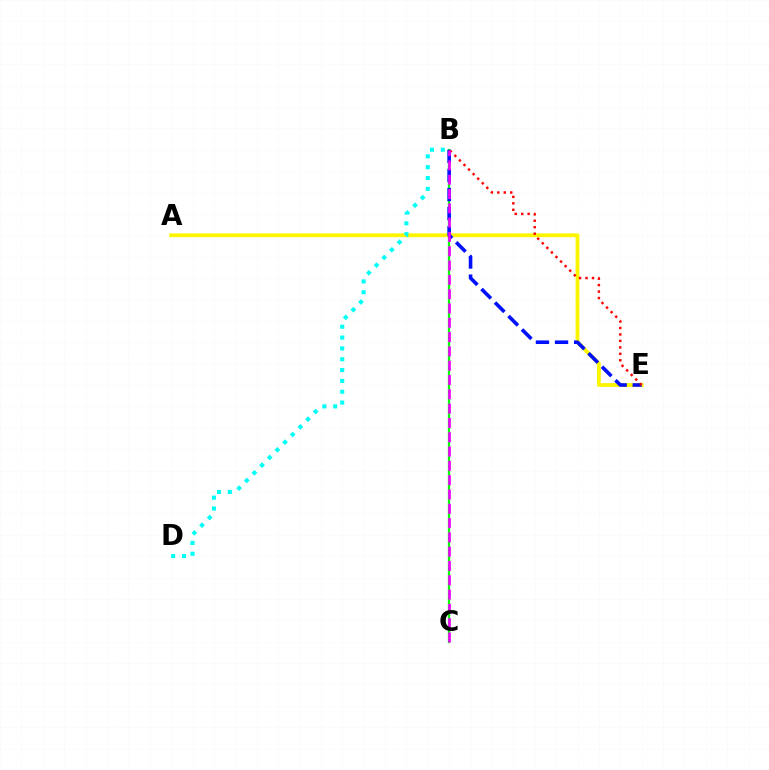{('B', 'C'): [{'color': '#08ff00', 'line_style': 'solid', 'thickness': 1.65}, {'color': '#ee00ff', 'line_style': 'dashed', 'thickness': 1.94}], ('A', 'E'): [{'color': '#fcf500', 'line_style': 'solid', 'thickness': 2.74}], ('B', 'E'): [{'color': '#0010ff', 'line_style': 'dashed', 'thickness': 2.59}, {'color': '#ff0000', 'line_style': 'dotted', 'thickness': 1.76}], ('B', 'D'): [{'color': '#00fff6', 'line_style': 'dotted', 'thickness': 2.94}]}